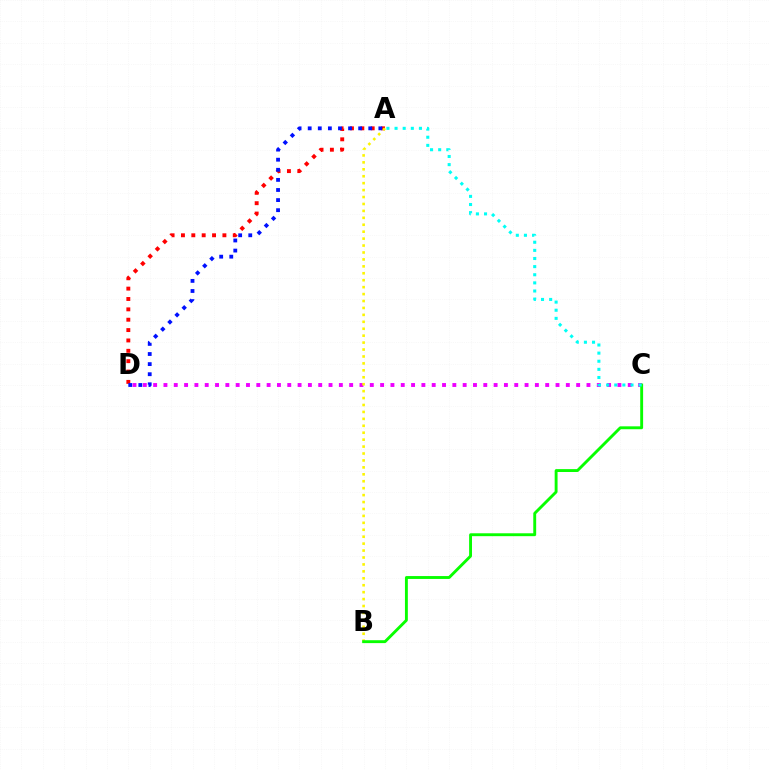{('C', 'D'): [{'color': '#ee00ff', 'line_style': 'dotted', 'thickness': 2.8}], ('A', 'D'): [{'color': '#ff0000', 'line_style': 'dotted', 'thickness': 2.82}, {'color': '#0010ff', 'line_style': 'dotted', 'thickness': 2.74}], ('A', 'B'): [{'color': '#fcf500', 'line_style': 'dotted', 'thickness': 1.88}], ('B', 'C'): [{'color': '#08ff00', 'line_style': 'solid', 'thickness': 2.08}], ('A', 'C'): [{'color': '#00fff6', 'line_style': 'dotted', 'thickness': 2.21}]}